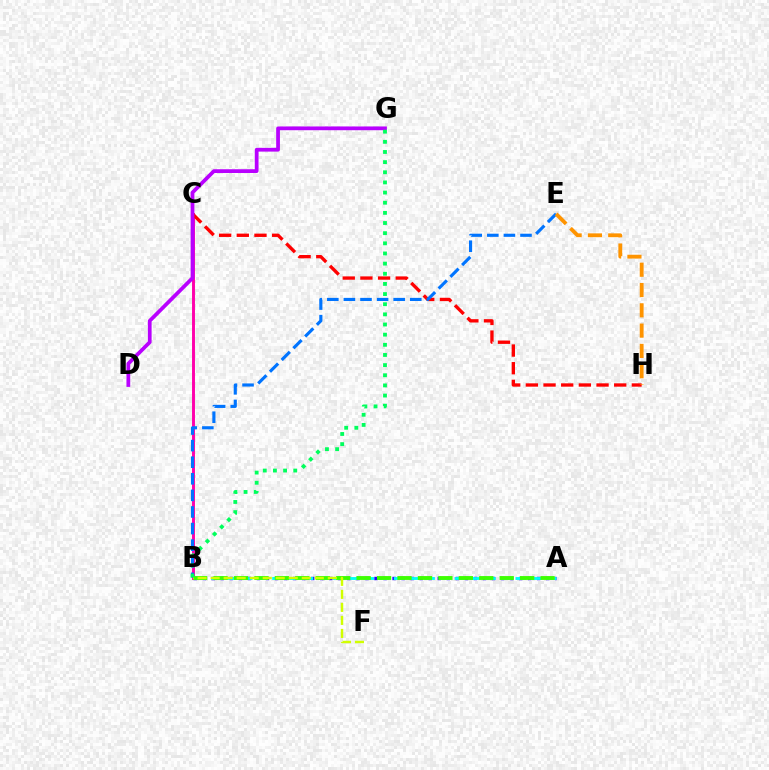{('A', 'B'): [{'color': '#2500ff', 'line_style': 'dotted', 'thickness': 2.46}, {'color': '#00fff6', 'line_style': 'dashed', 'thickness': 2.07}, {'color': '#3dff00', 'line_style': 'dashed', 'thickness': 2.78}], ('B', 'C'): [{'color': '#ff00ac', 'line_style': 'solid', 'thickness': 2.11}], ('C', 'H'): [{'color': '#ff0000', 'line_style': 'dashed', 'thickness': 2.4}], ('B', 'E'): [{'color': '#0074ff', 'line_style': 'dashed', 'thickness': 2.25}], ('B', 'F'): [{'color': '#d1ff00', 'line_style': 'dashed', 'thickness': 1.77}], ('E', 'H'): [{'color': '#ff9400', 'line_style': 'dashed', 'thickness': 2.76}], ('D', 'G'): [{'color': '#b900ff', 'line_style': 'solid', 'thickness': 2.7}], ('B', 'G'): [{'color': '#00ff5c', 'line_style': 'dotted', 'thickness': 2.76}]}